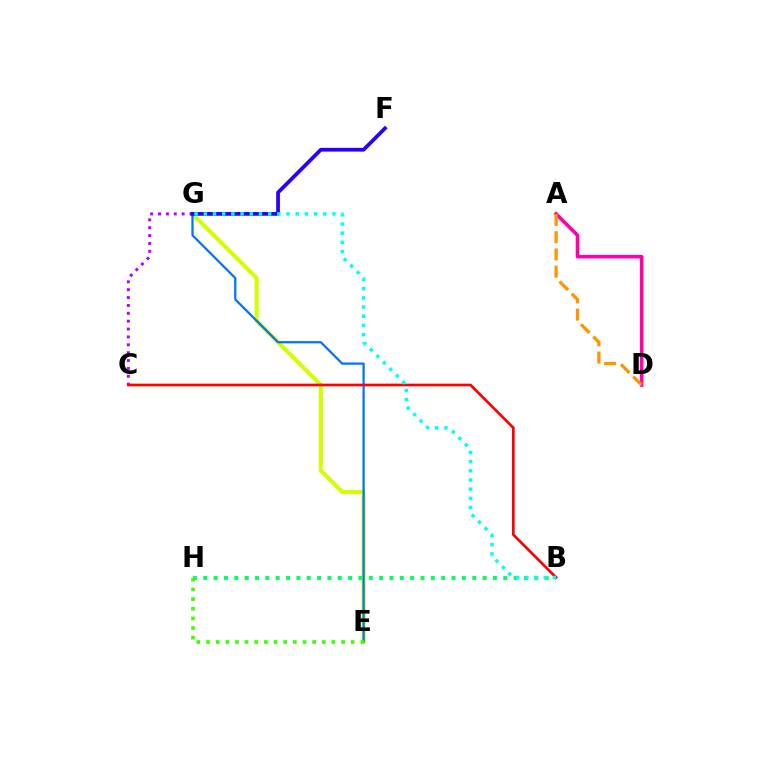{('E', 'G'): [{'color': '#d1ff00', 'line_style': 'solid', 'thickness': 2.94}, {'color': '#0074ff', 'line_style': 'solid', 'thickness': 1.61}], ('A', 'D'): [{'color': '#ff00ac', 'line_style': 'solid', 'thickness': 2.58}, {'color': '#ff9400', 'line_style': 'dashed', 'thickness': 2.34}], ('C', 'G'): [{'color': '#b900ff', 'line_style': 'dotted', 'thickness': 2.14}], ('B', 'H'): [{'color': '#00ff5c', 'line_style': 'dotted', 'thickness': 2.81}], ('B', 'C'): [{'color': '#ff0000', 'line_style': 'solid', 'thickness': 1.93}], ('F', 'G'): [{'color': '#2500ff', 'line_style': 'solid', 'thickness': 2.69}], ('E', 'H'): [{'color': '#3dff00', 'line_style': 'dotted', 'thickness': 2.62}], ('B', 'G'): [{'color': '#00fff6', 'line_style': 'dotted', 'thickness': 2.5}]}